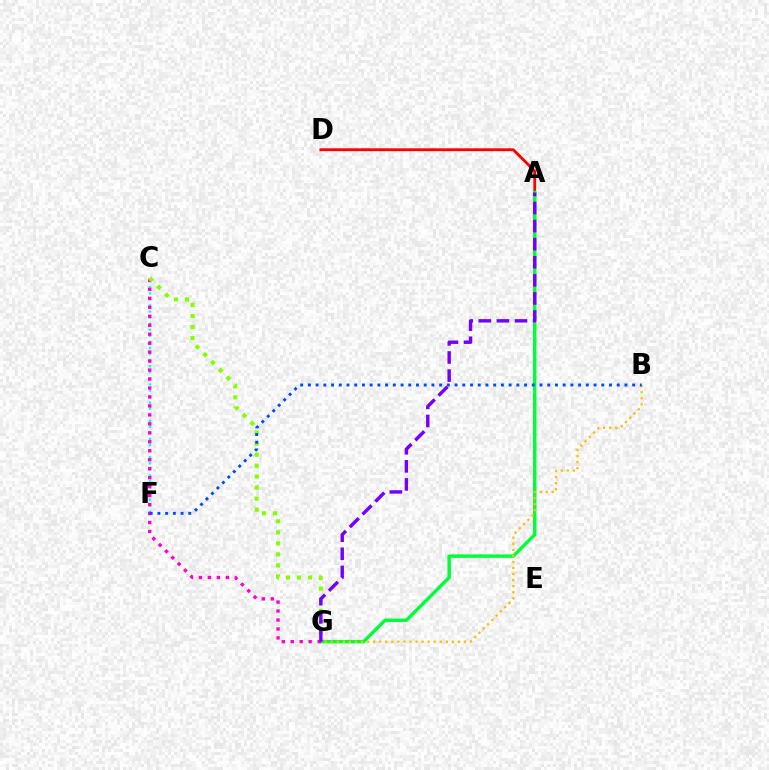{('A', 'D'): [{'color': '#ff0000', 'line_style': 'solid', 'thickness': 2.05}], ('A', 'G'): [{'color': '#00ff39', 'line_style': 'solid', 'thickness': 2.49}, {'color': '#7200ff', 'line_style': 'dashed', 'thickness': 2.46}], ('C', 'F'): [{'color': '#00fff6', 'line_style': 'dotted', 'thickness': 1.65}], ('C', 'G'): [{'color': '#ff00cf', 'line_style': 'dotted', 'thickness': 2.44}, {'color': '#84ff00', 'line_style': 'dotted', 'thickness': 2.99}], ('B', 'G'): [{'color': '#ffbd00', 'line_style': 'dotted', 'thickness': 1.65}], ('B', 'F'): [{'color': '#004bff', 'line_style': 'dotted', 'thickness': 2.1}]}